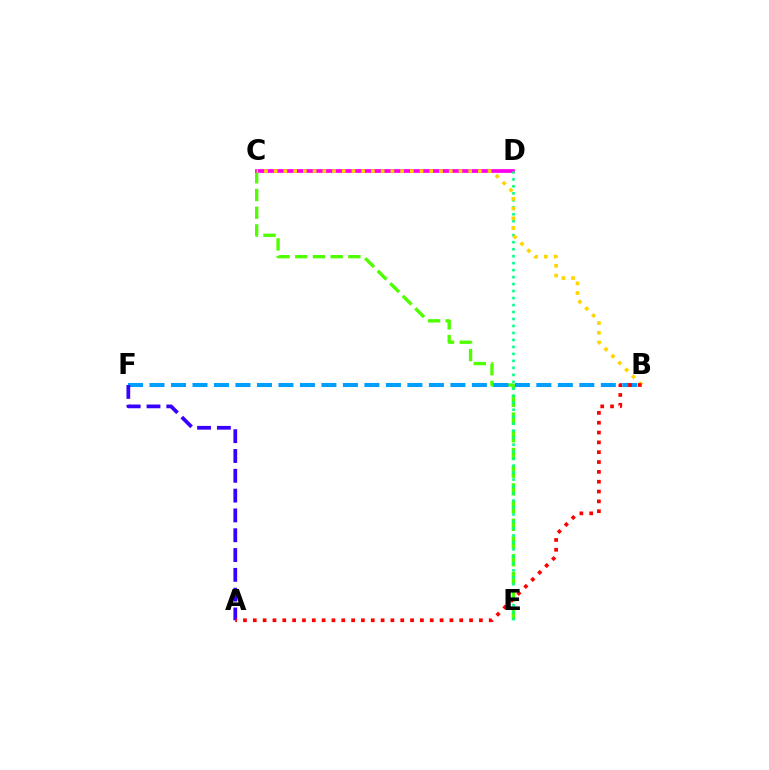{('C', 'E'): [{'color': '#4fff00', 'line_style': 'dashed', 'thickness': 2.41}], ('C', 'D'): [{'color': '#ff00ed', 'line_style': 'solid', 'thickness': 2.7}], ('B', 'F'): [{'color': '#009eff', 'line_style': 'dashed', 'thickness': 2.92}], ('D', 'E'): [{'color': '#00ff86', 'line_style': 'dotted', 'thickness': 1.9}], ('B', 'C'): [{'color': '#ffd500', 'line_style': 'dotted', 'thickness': 2.64}], ('A', 'F'): [{'color': '#3700ff', 'line_style': 'dashed', 'thickness': 2.69}], ('A', 'B'): [{'color': '#ff0000', 'line_style': 'dotted', 'thickness': 2.67}]}